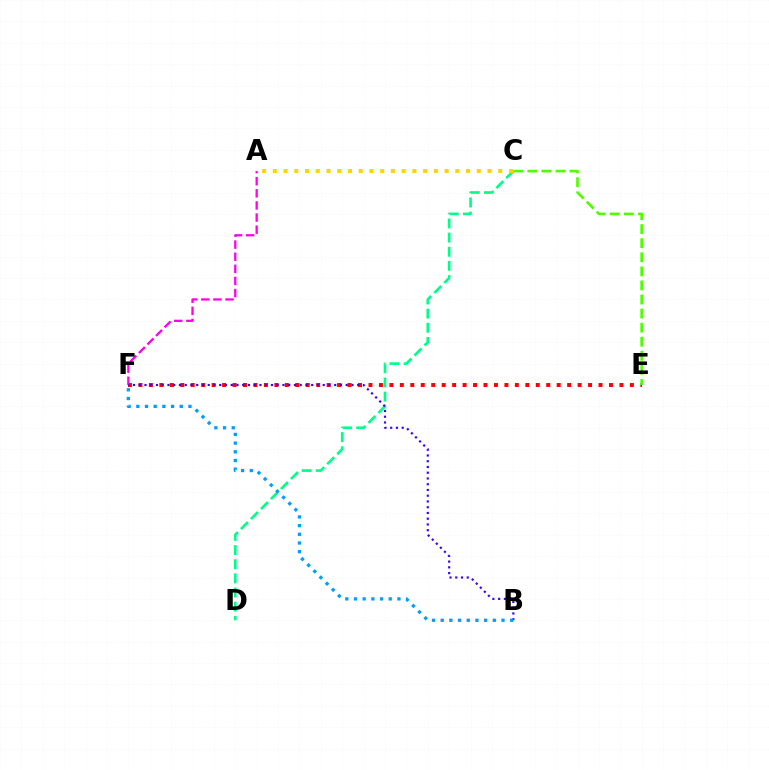{('E', 'F'): [{'color': '#ff0000', 'line_style': 'dotted', 'thickness': 2.84}], ('A', 'F'): [{'color': '#ff00ed', 'line_style': 'dashed', 'thickness': 1.65}], ('C', 'D'): [{'color': '#00ff86', 'line_style': 'dashed', 'thickness': 1.92}], ('A', 'C'): [{'color': '#ffd500', 'line_style': 'dotted', 'thickness': 2.92}], ('C', 'E'): [{'color': '#4fff00', 'line_style': 'dashed', 'thickness': 1.91}], ('B', 'F'): [{'color': '#3700ff', 'line_style': 'dotted', 'thickness': 1.56}, {'color': '#009eff', 'line_style': 'dotted', 'thickness': 2.36}]}